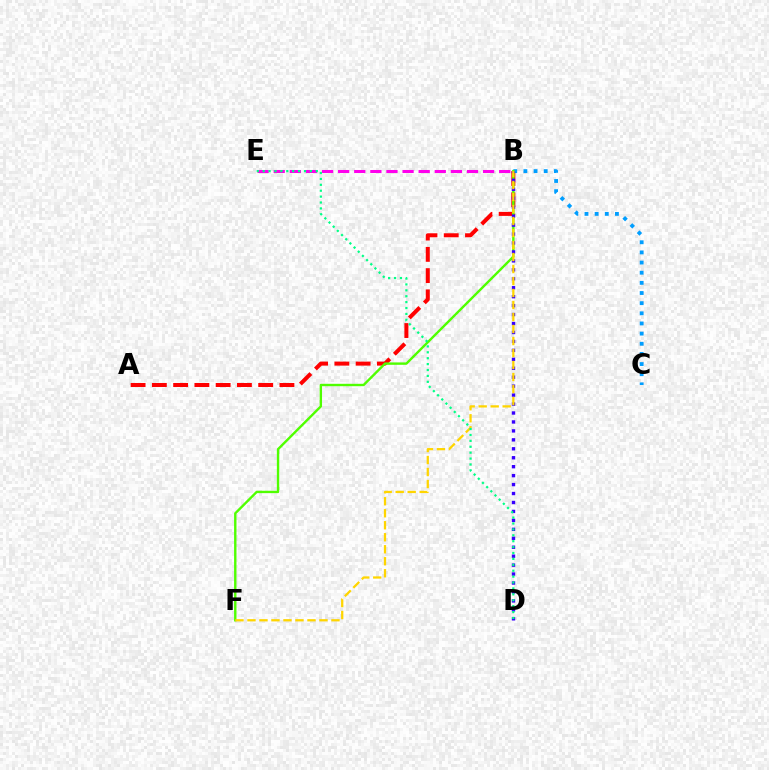{('A', 'B'): [{'color': '#ff0000', 'line_style': 'dashed', 'thickness': 2.89}], ('B', 'C'): [{'color': '#009eff', 'line_style': 'dotted', 'thickness': 2.76}], ('B', 'F'): [{'color': '#4fff00', 'line_style': 'solid', 'thickness': 1.72}, {'color': '#ffd500', 'line_style': 'dashed', 'thickness': 1.63}], ('B', 'E'): [{'color': '#ff00ed', 'line_style': 'dashed', 'thickness': 2.19}], ('B', 'D'): [{'color': '#3700ff', 'line_style': 'dotted', 'thickness': 2.43}], ('D', 'E'): [{'color': '#00ff86', 'line_style': 'dotted', 'thickness': 1.6}]}